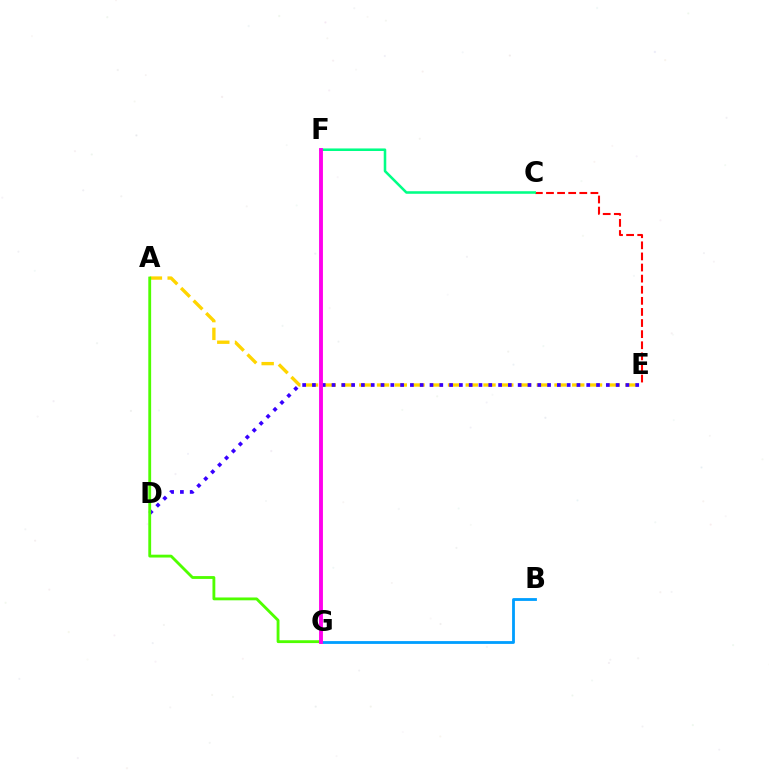{('C', 'E'): [{'color': '#ff0000', 'line_style': 'dashed', 'thickness': 1.51}], ('A', 'E'): [{'color': '#ffd500', 'line_style': 'dashed', 'thickness': 2.41}], ('D', 'E'): [{'color': '#3700ff', 'line_style': 'dotted', 'thickness': 2.66}], ('C', 'F'): [{'color': '#00ff86', 'line_style': 'solid', 'thickness': 1.84}], ('A', 'G'): [{'color': '#4fff00', 'line_style': 'solid', 'thickness': 2.04}], ('B', 'G'): [{'color': '#009eff', 'line_style': 'solid', 'thickness': 2.03}], ('F', 'G'): [{'color': '#ff00ed', 'line_style': 'solid', 'thickness': 2.78}]}